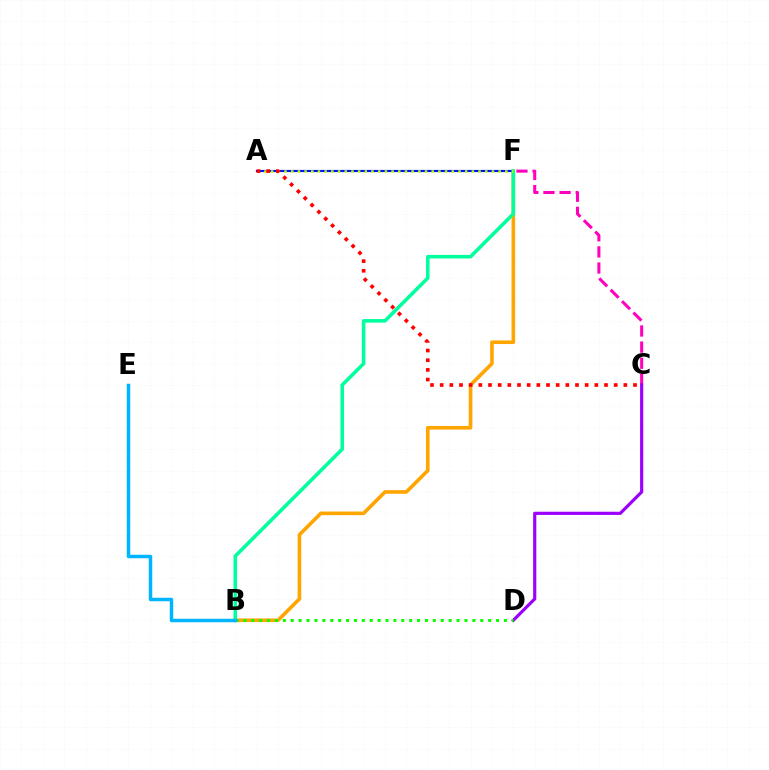{('C', 'F'): [{'color': '#ff00bd', 'line_style': 'dashed', 'thickness': 2.19}], ('C', 'D'): [{'color': '#9b00ff', 'line_style': 'solid', 'thickness': 2.28}], ('B', 'F'): [{'color': '#ffa500', 'line_style': 'solid', 'thickness': 2.61}, {'color': '#00ff9d', 'line_style': 'solid', 'thickness': 2.56}], ('A', 'F'): [{'color': '#0010ff', 'line_style': 'solid', 'thickness': 1.56}, {'color': '#b3ff00', 'line_style': 'dotted', 'thickness': 1.82}], ('B', 'D'): [{'color': '#08ff00', 'line_style': 'dotted', 'thickness': 2.15}], ('A', 'C'): [{'color': '#ff0000', 'line_style': 'dotted', 'thickness': 2.63}], ('B', 'E'): [{'color': '#00b5ff', 'line_style': 'solid', 'thickness': 2.51}]}